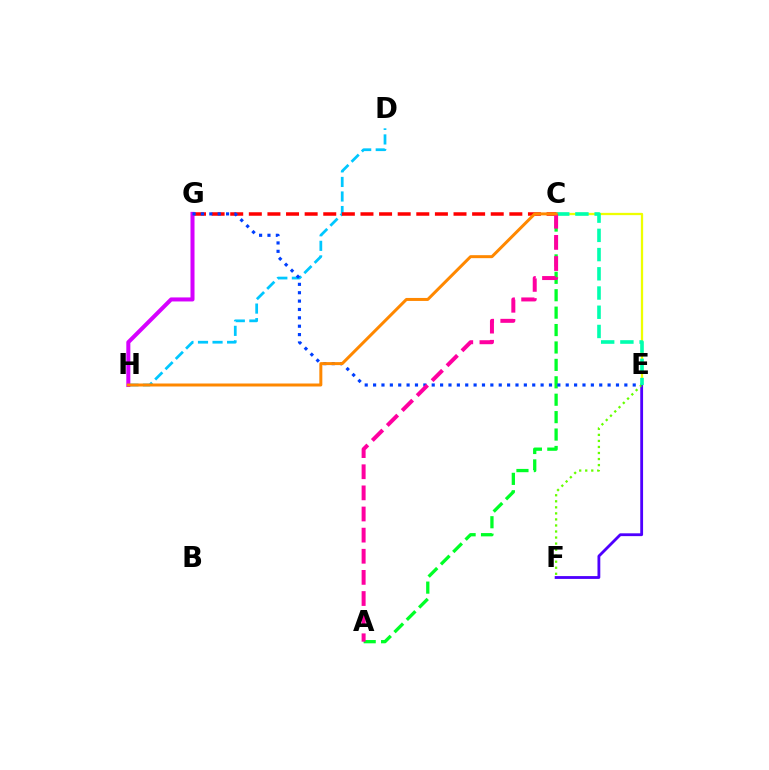{('C', 'E'): [{'color': '#eeff00', 'line_style': 'solid', 'thickness': 1.65}, {'color': '#00ffaf', 'line_style': 'dashed', 'thickness': 2.61}], ('E', 'F'): [{'color': '#4f00ff', 'line_style': 'solid', 'thickness': 2.03}, {'color': '#66ff00', 'line_style': 'dotted', 'thickness': 1.64}], ('D', 'H'): [{'color': '#00c7ff', 'line_style': 'dashed', 'thickness': 1.98}], ('A', 'C'): [{'color': '#00ff27', 'line_style': 'dashed', 'thickness': 2.37}, {'color': '#ff00a0', 'line_style': 'dashed', 'thickness': 2.87}], ('C', 'G'): [{'color': '#ff0000', 'line_style': 'dashed', 'thickness': 2.53}], ('G', 'H'): [{'color': '#d600ff', 'line_style': 'solid', 'thickness': 2.9}], ('E', 'G'): [{'color': '#003fff', 'line_style': 'dotted', 'thickness': 2.28}], ('C', 'H'): [{'color': '#ff8800', 'line_style': 'solid', 'thickness': 2.15}]}